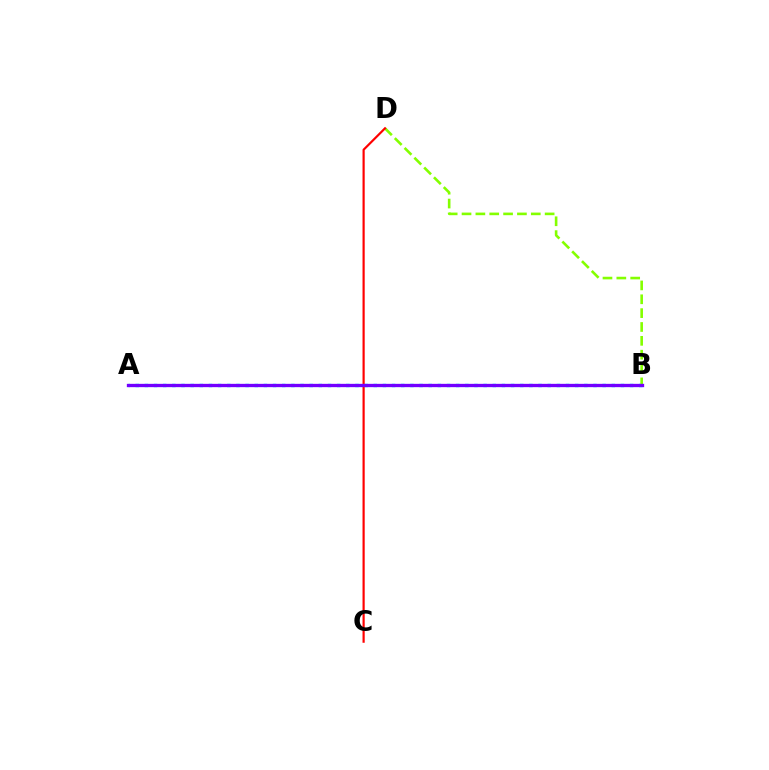{('A', 'B'): [{'color': '#00fff6', 'line_style': 'dotted', 'thickness': 2.49}, {'color': '#7200ff', 'line_style': 'solid', 'thickness': 2.39}], ('B', 'D'): [{'color': '#84ff00', 'line_style': 'dashed', 'thickness': 1.88}], ('C', 'D'): [{'color': '#ff0000', 'line_style': 'solid', 'thickness': 1.57}]}